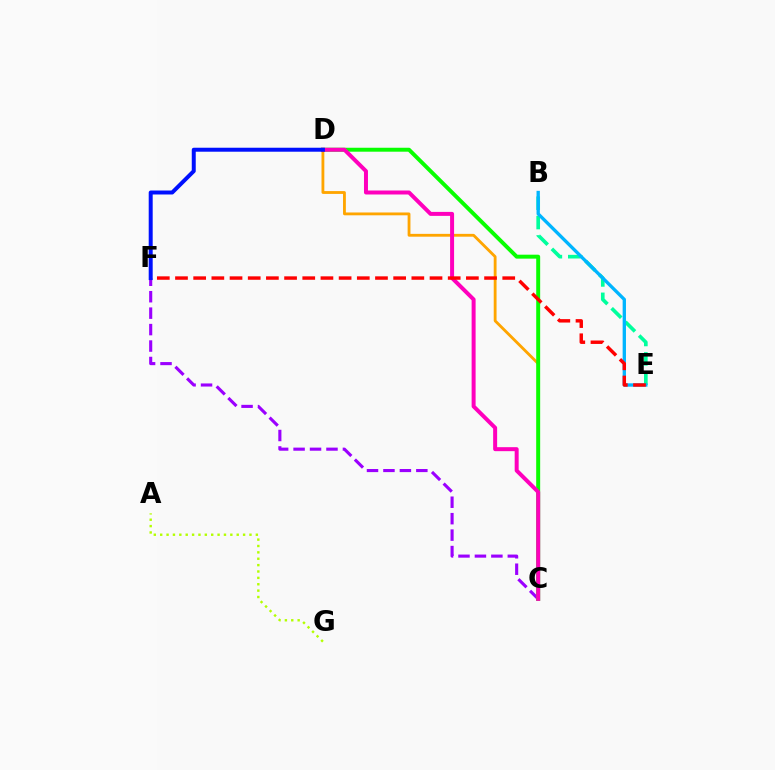{('B', 'E'): [{'color': '#00ff9d', 'line_style': 'dashed', 'thickness': 2.63}, {'color': '#00b5ff', 'line_style': 'solid', 'thickness': 2.39}], ('C', 'F'): [{'color': '#9b00ff', 'line_style': 'dashed', 'thickness': 2.23}], ('A', 'G'): [{'color': '#b3ff00', 'line_style': 'dotted', 'thickness': 1.73}], ('C', 'D'): [{'color': '#ffa500', 'line_style': 'solid', 'thickness': 2.03}, {'color': '#08ff00', 'line_style': 'solid', 'thickness': 2.84}, {'color': '#ff00bd', 'line_style': 'solid', 'thickness': 2.87}], ('E', 'F'): [{'color': '#ff0000', 'line_style': 'dashed', 'thickness': 2.47}], ('D', 'F'): [{'color': '#0010ff', 'line_style': 'solid', 'thickness': 2.87}]}